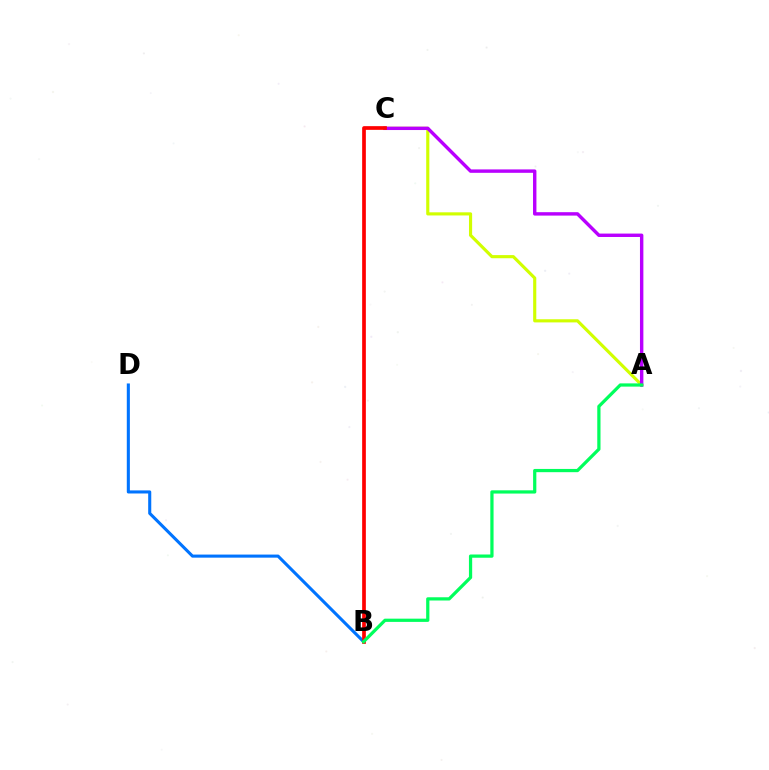{('A', 'C'): [{'color': '#d1ff00', 'line_style': 'solid', 'thickness': 2.26}, {'color': '#b900ff', 'line_style': 'solid', 'thickness': 2.45}], ('B', 'D'): [{'color': '#0074ff', 'line_style': 'solid', 'thickness': 2.22}], ('B', 'C'): [{'color': '#ff0000', 'line_style': 'solid', 'thickness': 2.67}], ('A', 'B'): [{'color': '#00ff5c', 'line_style': 'solid', 'thickness': 2.33}]}